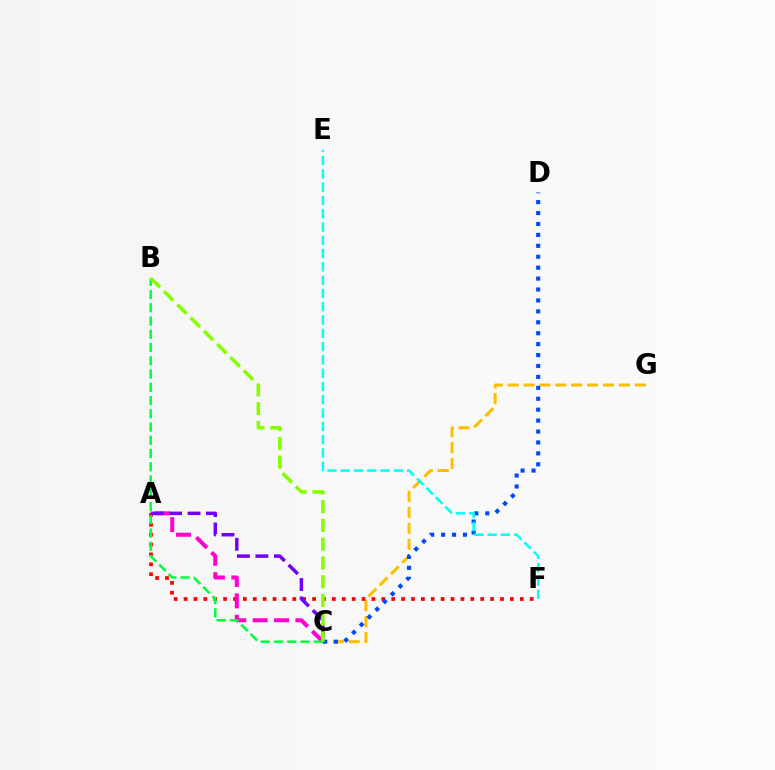{('C', 'G'): [{'color': '#ffbd00', 'line_style': 'dashed', 'thickness': 2.16}], ('A', 'F'): [{'color': '#ff0000', 'line_style': 'dotted', 'thickness': 2.69}], ('C', 'D'): [{'color': '#004bff', 'line_style': 'dotted', 'thickness': 2.97}], ('A', 'C'): [{'color': '#ff00cf', 'line_style': 'dashed', 'thickness': 2.9}, {'color': '#7200ff', 'line_style': 'dashed', 'thickness': 2.51}], ('E', 'F'): [{'color': '#00fff6', 'line_style': 'dashed', 'thickness': 1.81}], ('B', 'C'): [{'color': '#00ff39', 'line_style': 'dashed', 'thickness': 1.8}, {'color': '#84ff00', 'line_style': 'dashed', 'thickness': 2.55}]}